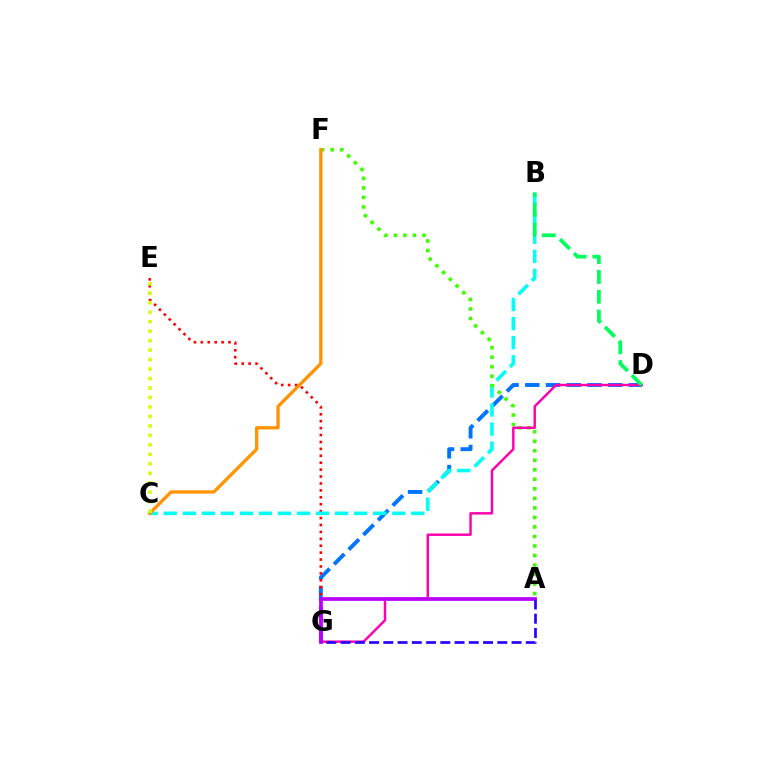{('D', 'G'): [{'color': '#0074ff', 'line_style': 'dashed', 'thickness': 2.82}, {'color': '#ff00ac', 'line_style': 'solid', 'thickness': 1.76}], ('E', 'G'): [{'color': '#ff0000', 'line_style': 'dotted', 'thickness': 1.88}], ('B', 'C'): [{'color': '#00fff6', 'line_style': 'dashed', 'thickness': 2.59}], ('A', 'F'): [{'color': '#3dff00', 'line_style': 'dotted', 'thickness': 2.59}], ('C', 'F'): [{'color': '#ff9400', 'line_style': 'solid', 'thickness': 2.38}], ('B', 'D'): [{'color': '#00ff5c', 'line_style': 'dashed', 'thickness': 2.69}], ('A', 'G'): [{'color': '#b900ff', 'line_style': 'solid', 'thickness': 2.69}, {'color': '#2500ff', 'line_style': 'dashed', 'thickness': 1.94}], ('C', 'E'): [{'color': '#d1ff00', 'line_style': 'dotted', 'thickness': 2.58}]}